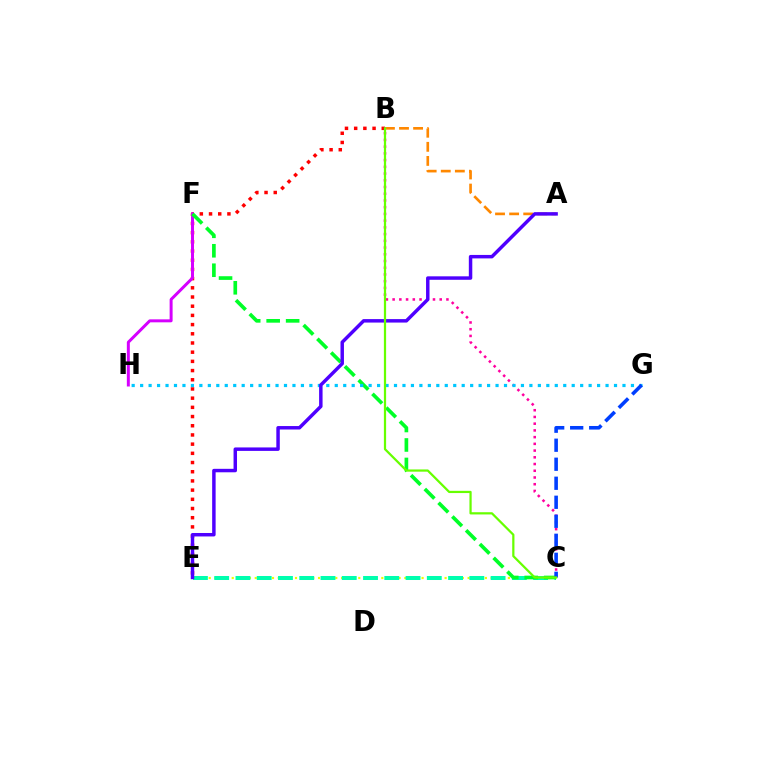{('B', 'E'): [{'color': '#ff0000', 'line_style': 'dotted', 'thickness': 2.5}], ('F', 'H'): [{'color': '#d600ff', 'line_style': 'solid', 'thickness': 2.15}], ('C', 'E'): [{'color': '#eeff00', 'line_style': 'dotted', 'thickness': 1.56}, {'color': '#00ffaf', 'line_style': 'dashed', 'thickness': 2.89}], ('A', 'B'): [{'color': '#ff8800', 'line_style': 'dashed', 'thickness': 1.91}], ('B', 'C'): [{'color': '#ff00a0', 'line_style': 'dotted', 'thickness': 1.83}, {'color': '#66ff00', 'line_style': 'solid', 'thickness': 1.6}], ('C', 'F'): [{'color': '#00ff27', 'line_style': 'dashed', 'thickness': 2.65}], ('G', 'H'): [{'color': '#00c7ff', 'line_style': 'dotted', 'thickness': 2.3}], ('A', 'E'): [{'color': '#4f00ff', 'line_style': 'solid', 'thickness': 2.49}], ('C', 'G'): [{'color': '#003fff', 'line_style': 'dashed', 'thickness': 2.58}]}